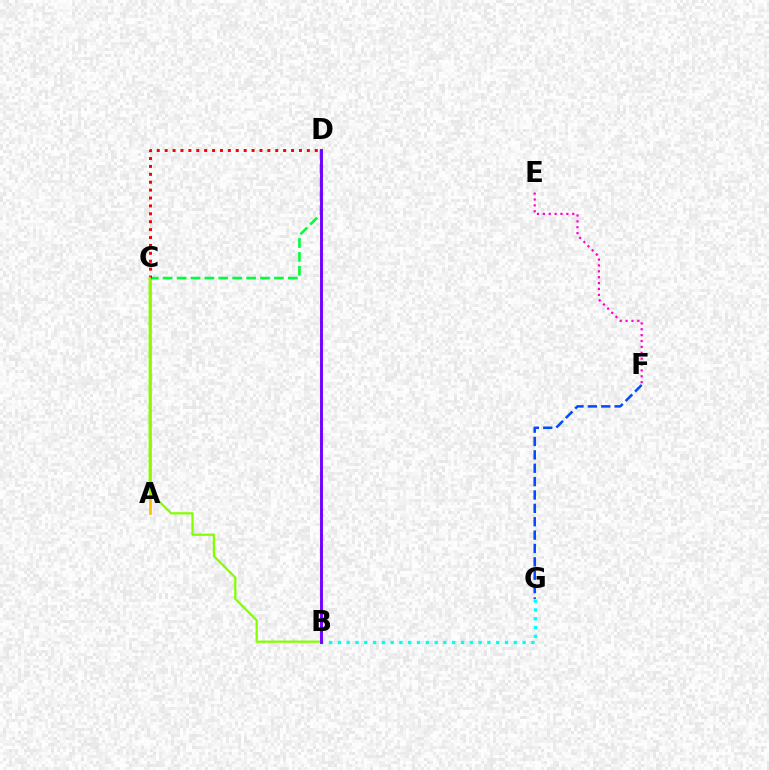{('A', 'C'): [{'color': '#ffbd00', 'line_style': 'solid', 'thickness': 1.94}], ('C', 'D'): [{'color': '#00ff39', 'line_style': 'dashed', 'thickness': 1.89}, {'color': '#ff0000', 'line_style': 'dotted', 'thickness': 2.15}], ('B', 'C'): [{'color': '#84ff00', 'line_style': 'solid', 'thickness': 1.62}], ('B', 'G'): [{'color': '#00fff6', 'line_style': 'dotted', 'thickness': 2.39}], ('F', 'G'): [{'color': '#004bff', 'line_style': 'dashed', 'thickness': 1.82}], ('E', 'F'): [{'color': '#ff00cf', 'line_style': 'dotted', 'thickness': 1.6}], ('B', 'D'): [{'color': '#7200ff', 'line_style': 'solid', 'thickness': 2.11}]}